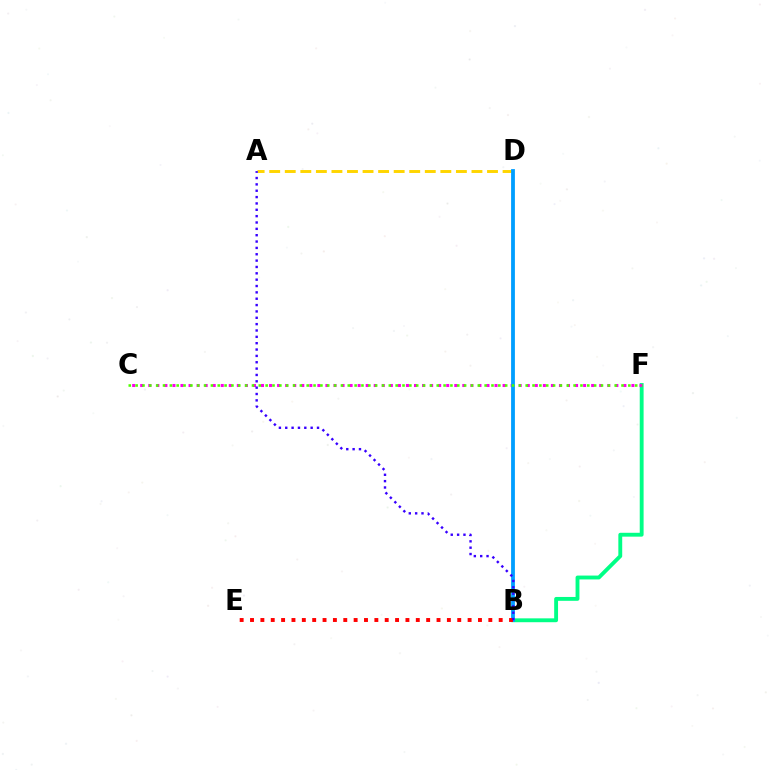{('B', 'F'): [{'color': '#00ff86', 'line_style': 'solid', 'thickness': 2.78}], ('A', 'D'): [{'color': '#ffd500', 'line_style': 'dashed', 'thickness': 2.11}], ('C', 'F'): [{'color': '#ff00ed', 'line_style': 'dotted', 'thickness': 2.19}, {'color': '#4fff00', 'line_style': 'dotted', 'thickness': 1.86}], ('B', 'D'): [{'color': '#009eff', 'line_style': 'solid', 'thickness': 2.74}], ('B', 'E'): [{'color': '#ff0000', 'line_style': 'dotted', 'thickness': 2.82}], ('A', 'B'): [{'color': '#3700ff', 'line_style': 'dotted', 'thickness': 1.73}]}